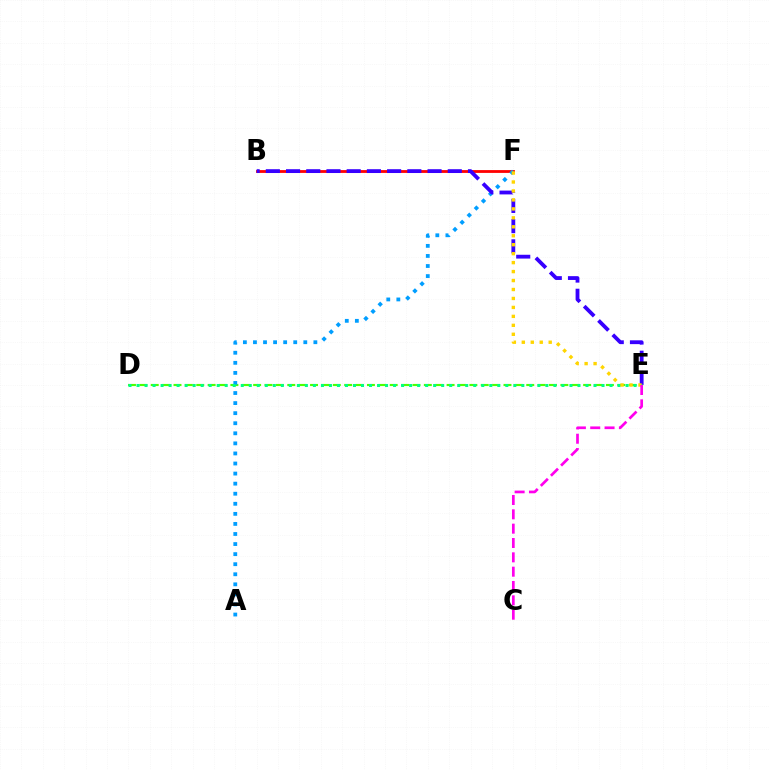{('B', 'F'): [{'color': '#ff0000', 'line_style': 'solid', 'thickness': 2.02}], ('D', 'E'): [{'color': '#4fff00', 'line_style': 'dashed', 'thickness': 1.55}, {'color': '#00ff86', 'line_style': 'dotted', 'thickness': 2.18}], ('A', 'F'): [{'color': '#009eff', 'line_style': 'dotted', 'thickness': 2.74}], ('B', 'E'): [{'color': '#3700ff', 'line_style': 'dashed', 'thickness': 2.75}], ('E', 'F'): [{'color': '#ffd500', 'line_style': 'dotted', 'thickness': 2.43}], ('C', 'E'): [{'color': '#ff00ed', 'line_style': 'dashed', 'thickness': 1.95}]}